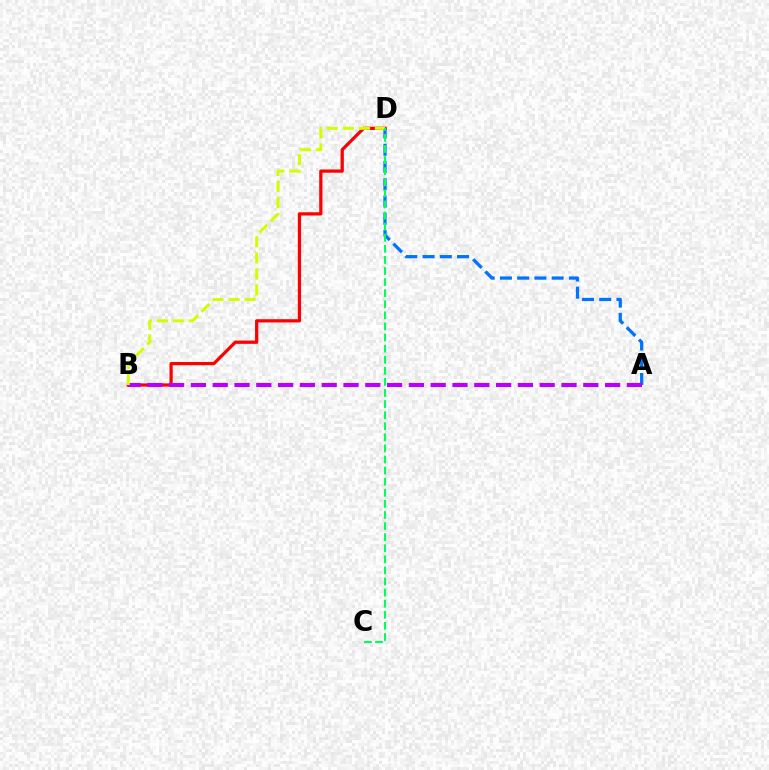{('A', 'D'): [{'color': '#0074ff', 'line_style': 'dashed', 'thickness': 2.34}], ('B', 'D'): [{'color': '#ff0000', 'line_style': 'solid', 'thickness': 2.34}, {'color': '#d1ff00', 'line_style': 'dashed', 'thickness': 2.18}], ('A', 'B'): [{'color': '#b900ff', 'line_style': 'dashed', 'thickness': 2.96}], ('C', 'D'): [{'color': '#00ff5c', 'line_style': 'dashed', 'thickness': 1.51}]}